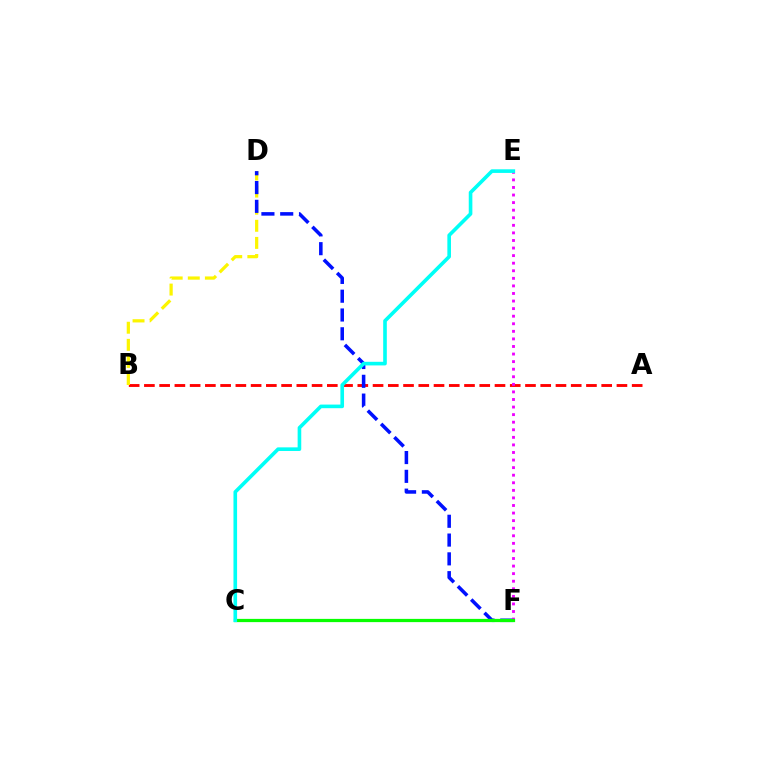{('A', 'B'): [{'color': '#ff0000', 'line_style': 'dashed', 'thickness': 2.07}], ('B', 'D'): [{'color': '#fcf500', 'line_style': 'dashed', 'thickness': 2.32}], ('D', 'F'): [{'color': '#0010ff', 'line_style': 'dashed', 'thickness': 2.55}], ('E', 'F'): [{'color': '#ee00ff', 'line_style': 'dotted', 'thickness': 2.06}], ('C', 'F'): [{'color': '#08ff00', 'line_style': 'solid', 'thickness': 2.33}], ('C', 'E'): [{'color': '#00fff6', 'line_style': 'solid', 'thickness': 2.61}]}